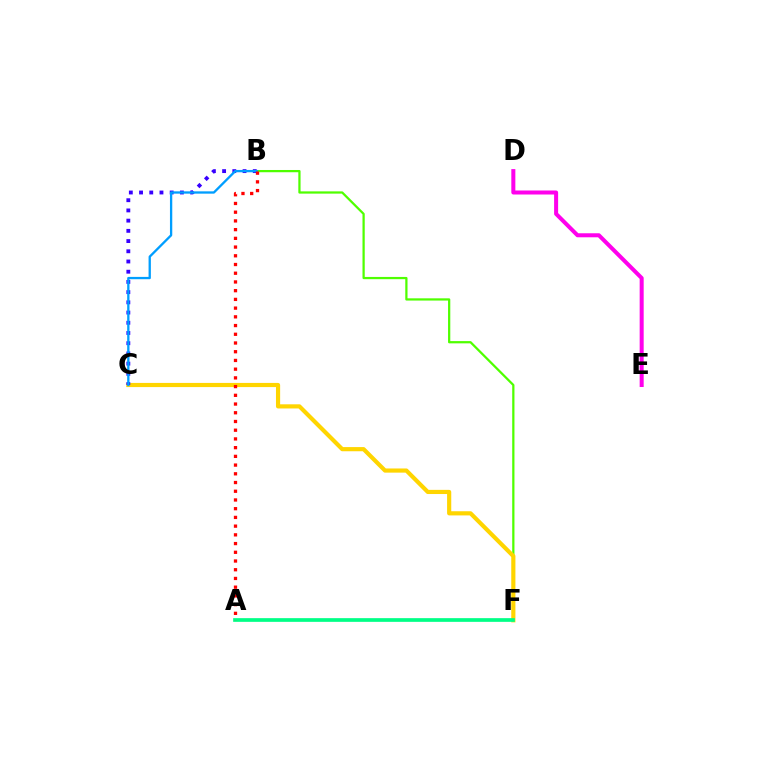{('B', 'F'): [{'color': '#4fff00', 'line_style': 'solid', 'thickness': 1.62}], ('C', 'F'): [{'color': '#ffd500', 'line_style': 'solid', 'thickness': 3.0}], ('B', 'C'): [{'color': '#3700ff', 'line_style': 'dotted', 'thickness': 2.77}, {'color': '#009eff', 'line_style': 'solid', 'thickness': 1.66}], ('D', 'E'): [{'color': '#ff00ed', 'line_style': 'solid', 'thickness': 2.89}], ('A', 'F'): [{'color': '#00ff86', 'line_style': 'solid', 'thickness': 2.66}], ('A', 'B'): [{'color': '#ff0000', 'line_style': 'dotted', 'thickness': 2.37}]}